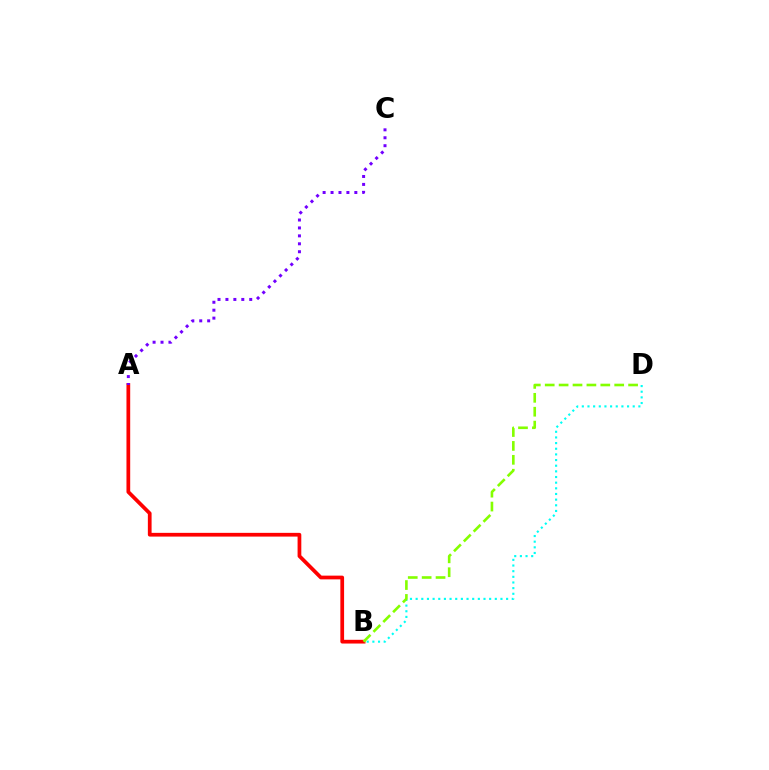{('A', 'B'): [{'color': '#ff0000', 'line_style': 'solid', 'thickness': 2.69}], ('B', 'D'): [{'color': '#00fff6', 'line_style': 'dotted', 'thickness': 1.54}, {'color': '#84ff00', 'line_style': 'dashed', 'thickness': 1.89}], ('A', 'C'): [{'color': '#7200ff', 'line_style': 'dotted', 'thickness': 2.15}]}